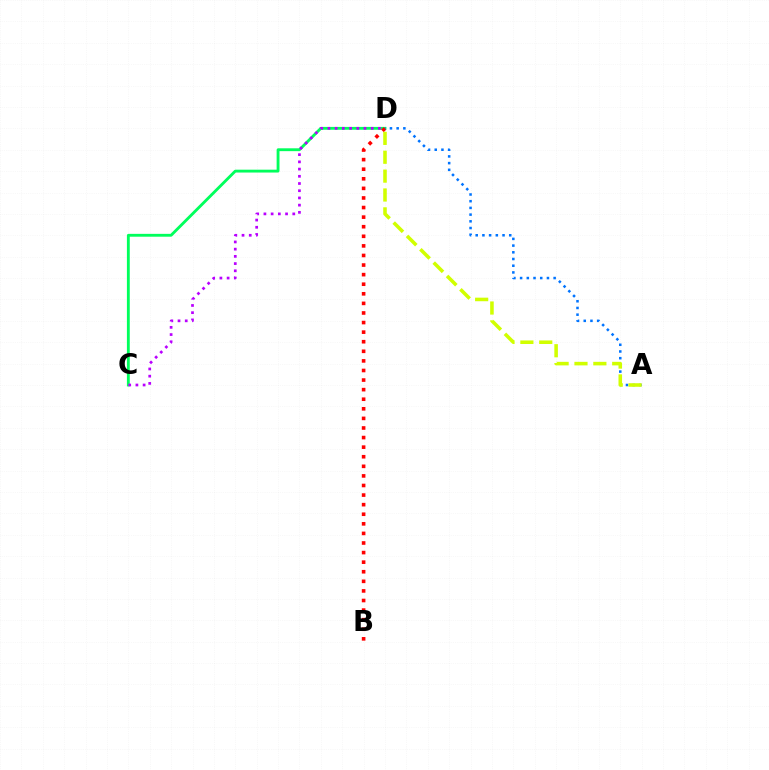{('C', 'D'): [{'color': '#00ff5c', 'line_style': 'solid', 'thickness': 2.05}, {'color': '#b900ff', 'line_style': 'dotted', 'thickness': 1.96}], ('B', 'D'): [{'color': '#ff0000', 'line_style': 'dotted', 'thickness': 2.6}], ('A', 'D'): [{'color': '#0074ff', 'line_style': 'dotted', 'thickness': 1.82}, {'color': '#d1ff00', 'line_style': 'dashed', 'thickness': 2.56}]}